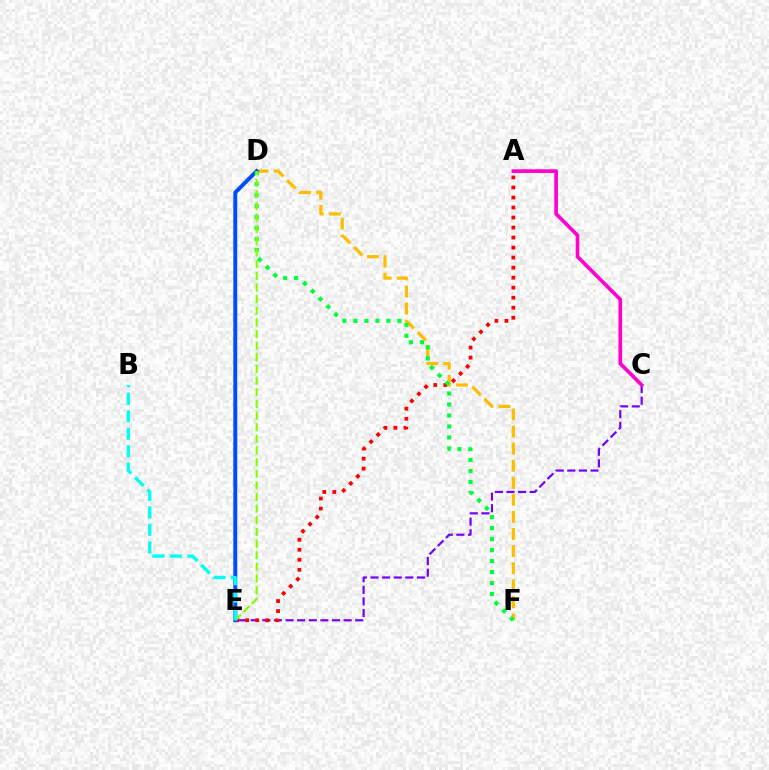{('C', 'E'): [{'color': '#7200ff', 'line_style': 'dashed', 'thickness': 1.58}], ('D', 'F'): [{'color': '#ffbd00', 'line_style': 'dashed', 'thickness': 2.32}, {'color': '#00ff39', 'line_style': 'dotted', 'thickness': 2.99}], ('A', 'E'): [{'color': '#ff0000', 'line_style': 'dotted', 'thickness': 2.72}], ('A', 'C'): [{'color': '#ff00cf', 'line_style': 'solid', 'thickness': 2.63}], ('D', 'E'): [{'color': '#004bff', 'line_style': 'solid', 'thickness': 2.81}, {'color': '#84ff00', 'line_style': 'dashed', 'thickness': 1.58}], ('B', 'E'): [{'color': '#00fff6', 'line_style': 'dashed', 'thickness': 2.38}]}